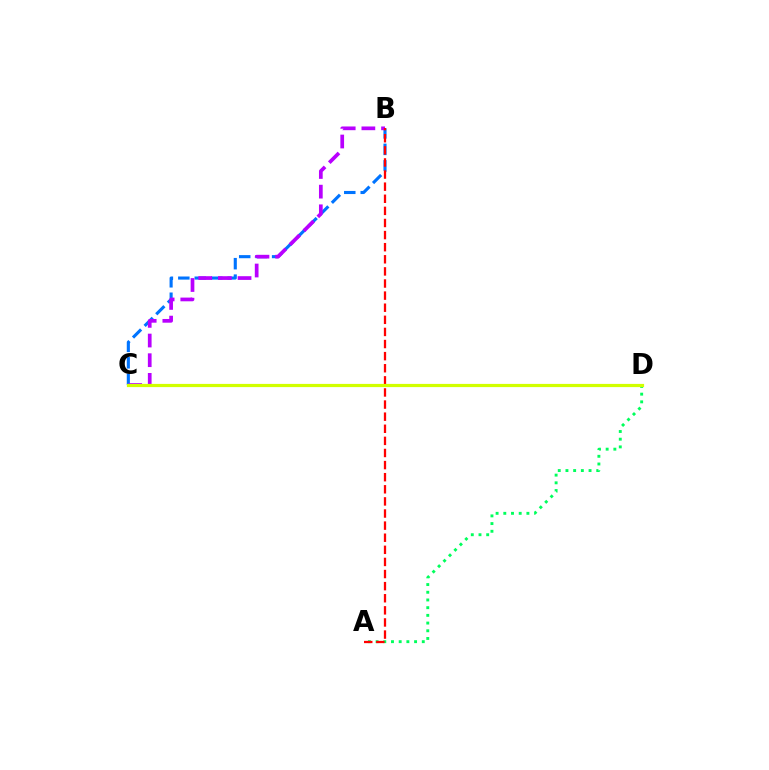{('B', 'C'): [{'color': '#0074ff', 'line_style': 'dashed', 'thickness': 2.24}, {'color': '#b900ff', 'line_style': 'dashed', 'thickness': 2.67}], ('A', 'D'): [{'color': '#00ff5c', 'line_style': 'dotted', 'thickness': 2.09}], ('A', 'B'): [{'color': '#ff0000', 'line_style': 'dashed', 'thickness': 1.64}], ('C', 'D'): [{'color': '#d1ff00', 'line_style': 'solid', 'thickness': 2.31}]}